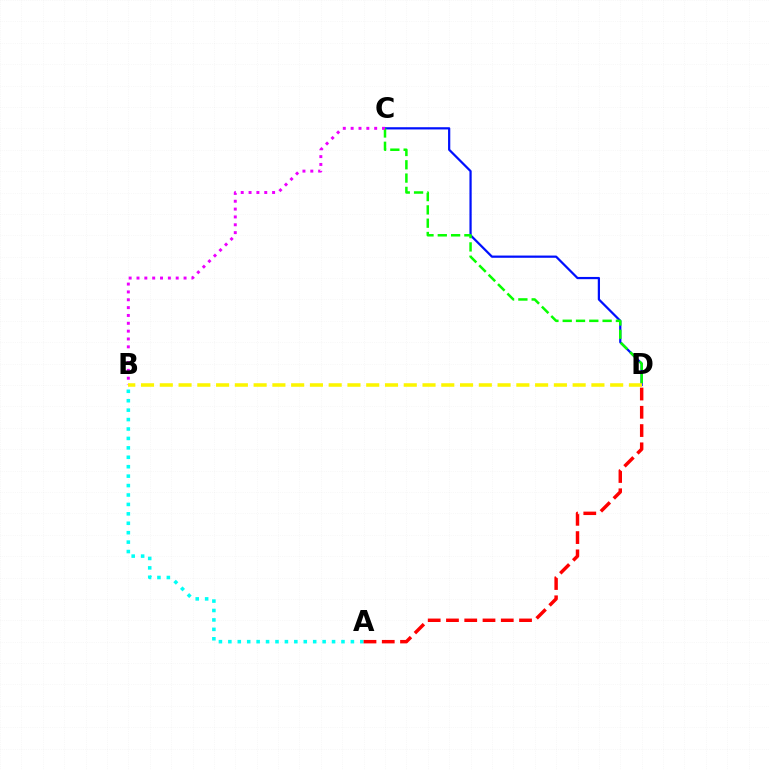{('A', 'B'): [{'color': '#00fff6', 'line_style': 'dotted', 'thickness': 2.56}], ('C', 'D'): [{'color': '#0010ff', 'line_style': 'solid', 'thickness': 1.61}, {'color': '#08ff00', 'line_style': 'dashed', 'thickness': 1.81}], ('A', 'D'): [{'color': '#ff0000', 'line_style': 'dashed', 'thickness': 2.48}], ('B', 'C'): [{'color': '#ee00ff', 'line_style': 'dotted', 'thickness': 2.13}], ('B', 'D'): [{'color': '#fcf500', 'line_style': 'dashed', 'thickness': 2.55}]}